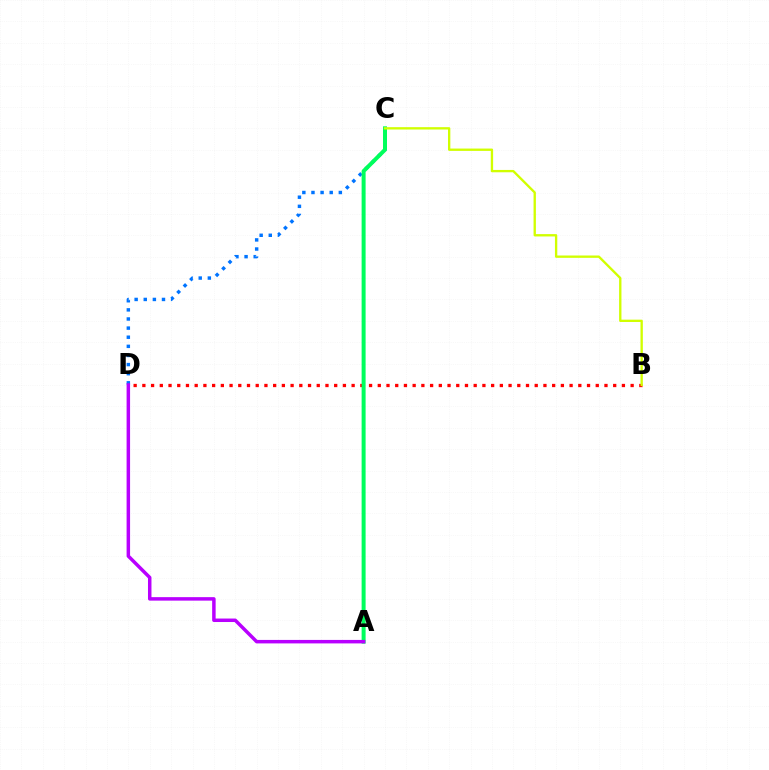{('B', 'D'): [{'color': '#ff0000', 'line_style': 'dotted', 'thickness': 2.37}], ('C', 'D'): [{'color': '#0074ff', 'line_style': 'dotted', 'thickness': 2.48}], ('A', 'C'): [{'color': '#00ff5c', 'line_style': 'solid', 'thickness': 2.87}], ('B', 'C'): [{'color': '#d1ff00', 'line_style': 'solid', 'thickness': 1.69}], ('A', 'D'): [{'color': '#b900ff', 'line_style': 'solid', 'thickness': 2.51}]}